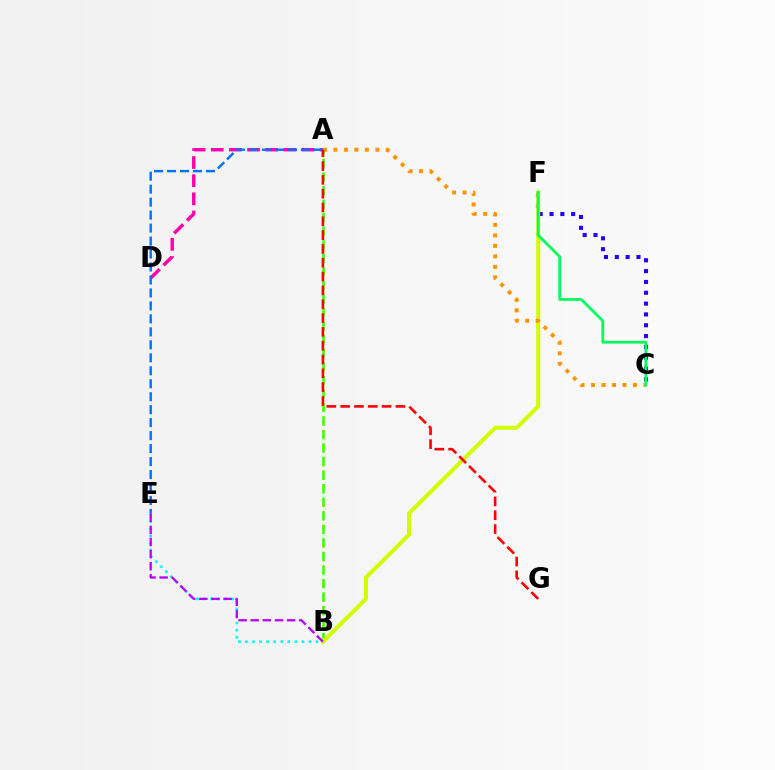{('A', 'D'): [{'color': '#ff00ac', 'line_style': 'dashed', 'thickness': 2.47}], ('C', 'F'): [{'color': '#2500ff', 'line_style': 'dotted', 'thickness': 2.94}, {'color': '#00ff5c', 'line_style': 'solid', 'thickness': 2.01}], ('B', 'E'): [{'color': '#00fff6', 'line_style': 'dotted', 'thickness': 1.92}, {'color': '#b900ff', 'line_style': 'dashed', 'thickness': 1.65}], ('A', 'B'): [{'color': '#3dff00', 'line_style': 'dashed', 'thickness': 1.84}], ('A', 'E'): [{'color': '#0074ff', 'line_style': 'dashed', 'thickness': 1.76}], ('B', 'F'): [{'color': '#d1ff00', 'line_style': 'solid', 'thickness': 2.89}], ('A', 'C'): [{'color': '#ff9400', 'line_style': 'dotted', 'thickness': 2.85}], ('A', 'G'): [{'color': '#ff0000', 'line_style': 'dashed', 'thickness': 1.88}]}